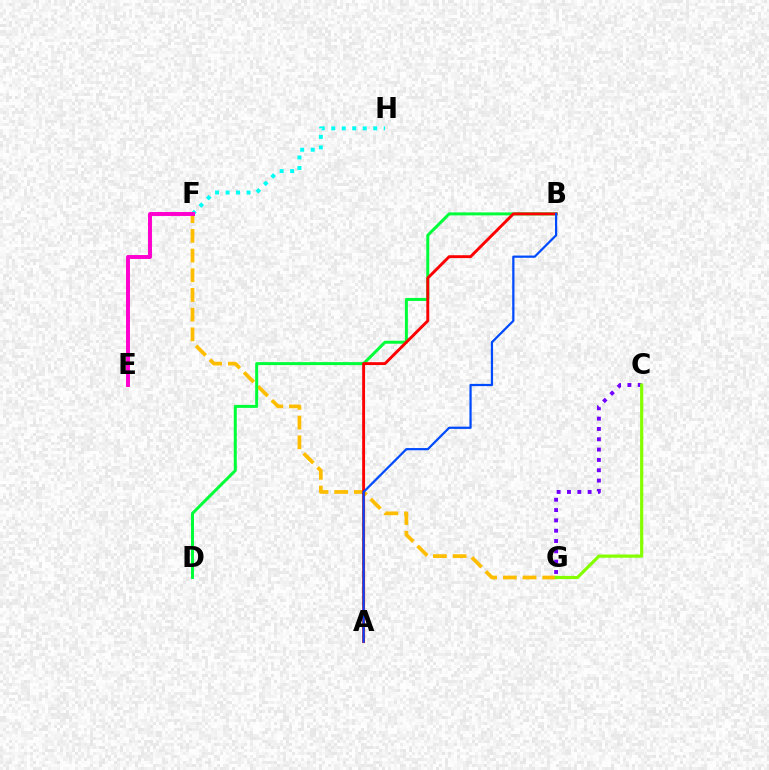{('F', 'G'): [{'color': '#ffbd00', 'line_style': 'dashed', 'thickness': 2.68}], ('F', 'H'): [{'color': '#00fff6', 'line_style': 'dotted', 'thickness': 2.85}], ('E', 'F'): [{'color': '#ff00cf', 'line_style': 'solid', 'thickness': 2.83}], ('B', 'D'): [{'color': '#00ff39', 'line_style': 'solid', 'thickness': 2.15}], ('A', 'B'): [{'color': '#ff0000', 'line_style': 'solid', 'thickness': 2.09}, {'color': '#004bff', 'line_style': 'solid', 'thickness': 1.61}], ('C', 'G'): [{'color': '#7200ff', 'line_style': 'dotted', 'thickness': 2.8}, {'color': '#84ff00', 'line_style': 'solid', 'thickness': 2.28}]}